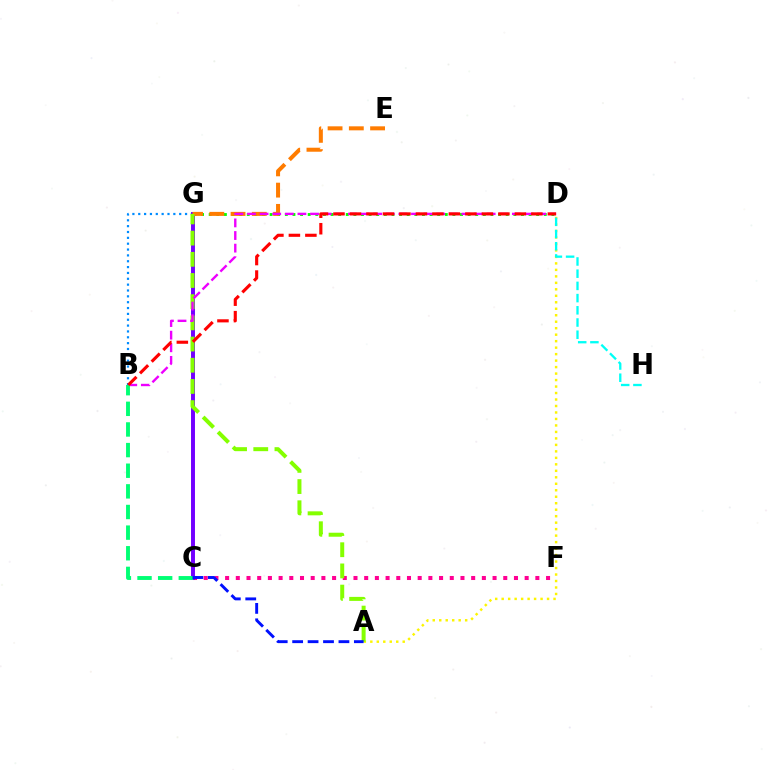{('A', 'D'): [{'color': '#fcf500', 'line_style': 'dotted', 'thickness': 1.76}], ('B', 'G'): [{'color': '#008cff', 'line_style': 'dotted', 'thickness': 1.59}], ('D', 'G'): [{'color': '#08ff00', 'line_style': 'dotted', 'thickness': 2.07}], ('C', 'F'): [{'color': '#ff0094', 'line_style': 'dotted', 'thickness': 2.91}], ('C', 'G'): [{'color': '#7200ff', 'line_style': 'solid', 'thickness': 2.84}], ('E', 'G'): [{'color': '#ff7c00', 'line_style': 'dashed', 'thickness': 2.89}], ('D', 'H'): [{'color': '#00fff6', 'line_style': 'dashed', 'thickness': 1.66}], ('A', 'G'): [{'color': '#84ff00', 'line_style': 'dashed', 'thickness': 2.88}], ('B', 'D'): [{'color': '#ee00ff', 'line_style': 'dashed', 'thickness': 1.71}, {'color': '#ff0000', 'line_style': 'dashed', 'thickness': 2.24}], ('B', 'C'): [{'color': '#00ff74', 'line_style': 'dashed', 'thickness': 2.8}], ('A', 'C'): [{'color': '#0010ff', 'line_style': 'dashed', 'thickness': 2.1}]}